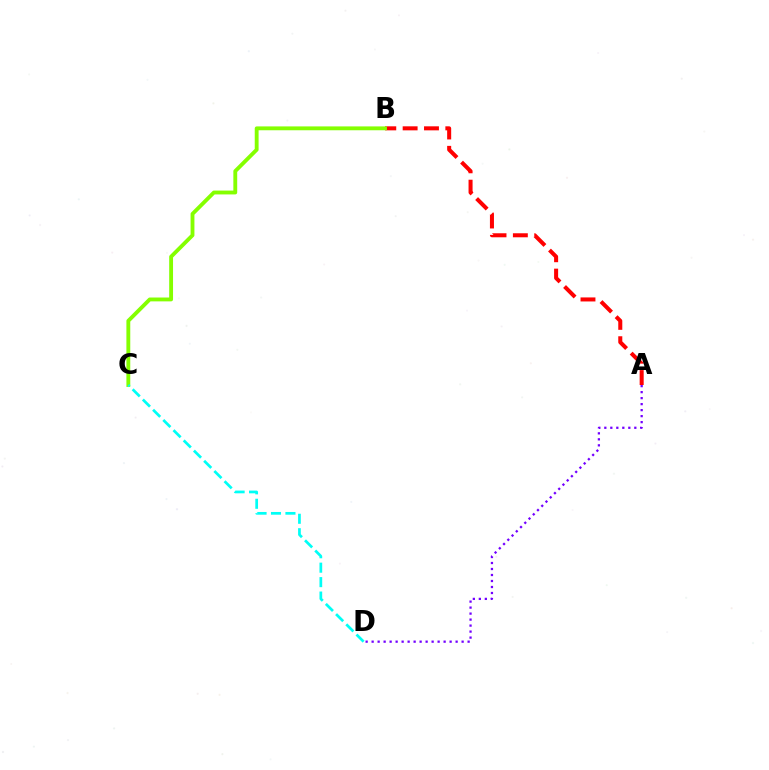{('A', 'D'): [{'color': '#7200ff', 'line_style': 'dotted', 'thickness': 1.63}], ('A', 'B'): [{'color': '#ff0000', 'line_style': 'dashed', 'thickness': 2.9}], ('B', 'C'): [{'color': '#84ff00', 'line_style': 'solid', 'thickness': 2.78}], ('C', 'D'): [{'color': '#00fff6', 'line_style': 'dashed', 'thickness': 1.96}]}